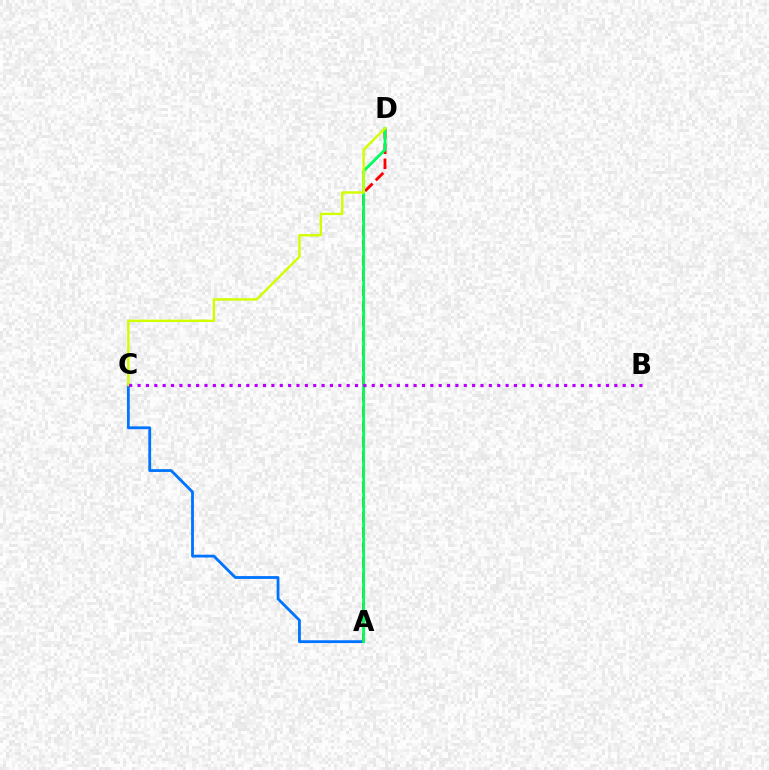{('A', 'C'): [{'color': '#0074ff', 'line_style': 'solid', 'thickness': 2.03}], ('A', 'D'): [{'color': '#ff0000', 'line_style': 'dashed', 'thickness': 2.05}, {'color': '#00ff5c', 'line_style': 'solid', 'thickness': 2.04}], ('C', 'D'): [{'color': '#d1ff00', 'line_style': 'solid', 'thickness': 1.75}], ('B', 'C'): [{'color': '#b900ff', 'line_style': 'dotted', 'thickness': 2.27}]}